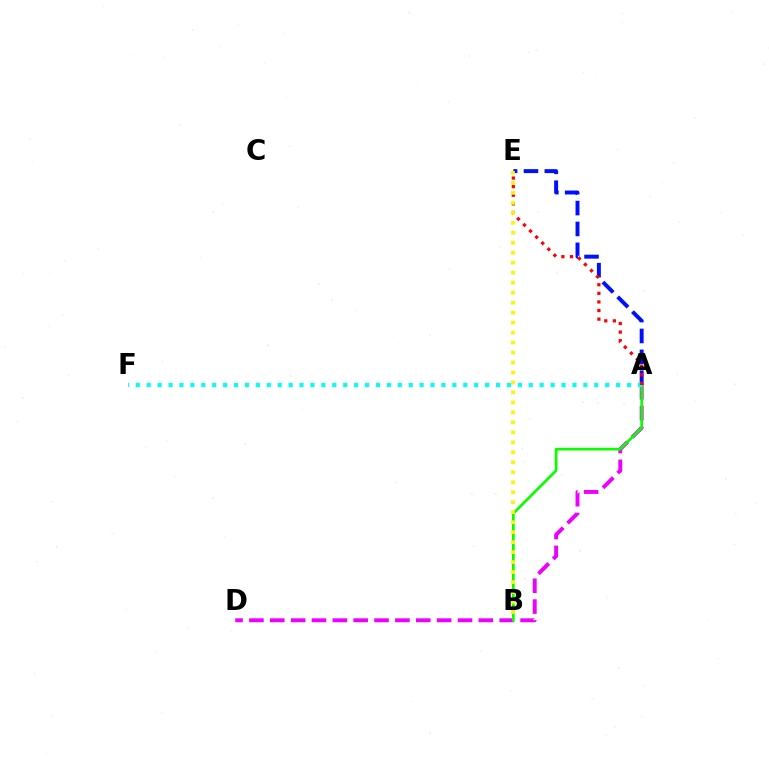{('A', 'D'): [{'color': '#ee00ff', 'line_style': 'dashed', 'thickness': 2.83}], ('A', 'B'): [{'color': '#08ff00', 'line_style': 'solid', 'thickness': 1.94}], ('A', 'E'): [{'color': '#0010ff', 'line_style': 'dashed', 'thickness': 2.84}, {'color': '#ff0000', 'line_style': 'dotted', 'thickness': 2.33}], ('A', 'F'): [{'color': '#00fff6', 'line_style': 'dotted', 'thickness': 2.97}], ('B', 'E'): [{'color': '#fcf500', 'line_style': 'dotted', 'thickness': 2.71}]}